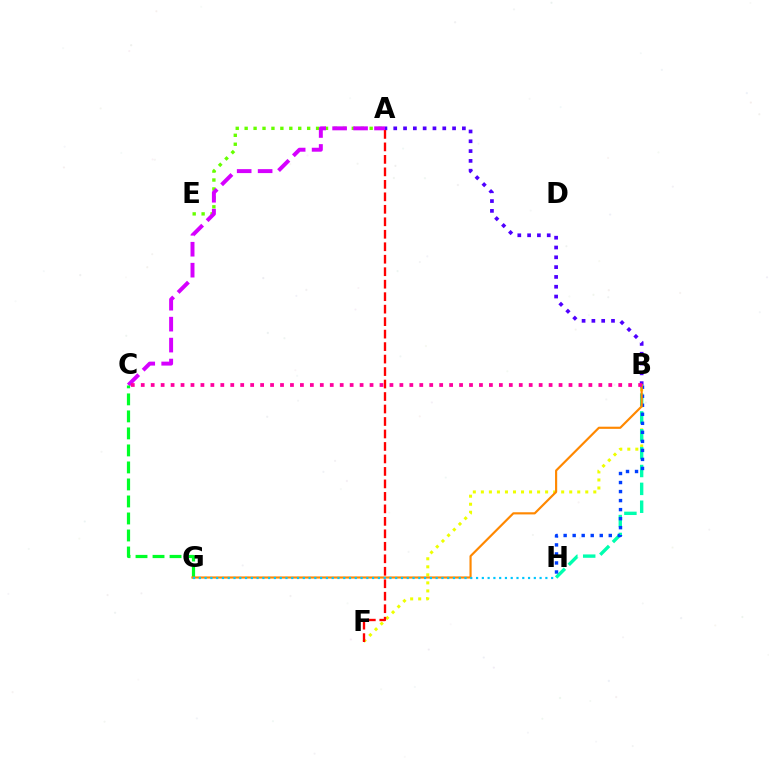{('B', 'F'): [{'color': '#eeff00', 'line_style': 'dotted', 'thickness': 2.18}], ('A', 'E'): [{'color': '#66ff00', 'line_style': 'dotted', 'thickness': 2.43}], ('A', 'C'): [{'color': '#d600ff', 'line_style': 'dashed', 'thickness': 2.85}], ('C', 'G'): [{'color': '#00ff27', 'line_style': 'dashed', 'thickness': 2.31}], ('B', 'H'): [{'color': '#00ffaf', 'line_style': 'dashed', 'thickness': 2.43}, {'color': '#003fff', 'line_style': 'dotted', 'thickness': 2.45}], ('A', 'B'): [{'color': '#4f00ff', 'line_style': 'dotted', 'thickness': 2.66}], ('B', 'G'): [{'color': '#ff8800', 'line_style': 'solid', 'thickness': 1.56}], ('A', 'F'): [{'color': '#ff0000', 'line_style': 'dashed', 'thickness': 1.7}], ('B', 'C'): [{'color': '#ff00a0', 'line_style': 'dotted', 'thickness': 2.7}], ('G', 'H'): [{'color': '#00c7ff', 'line_style': 'dotted', 'thickness': 1.57}]}